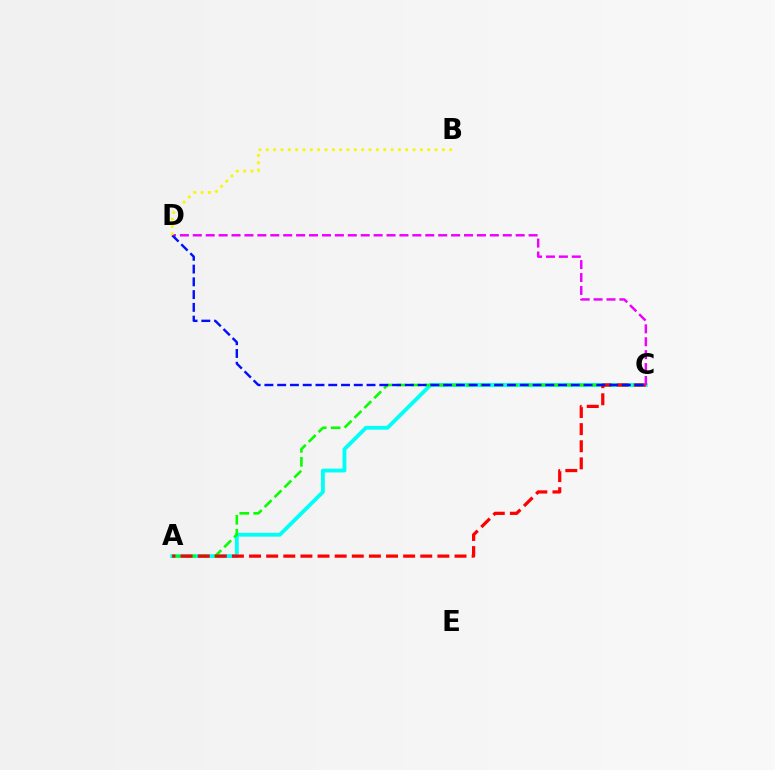{('A', 'C'): [{'color': '#00fff6', 'line_style': 'solid', 'thickness': 2.77}, {'color': '#08ff00', 'line_style': 'dashed', 'thickness': 1.89}, {'color': '#ff0000', 'line_style': 'dashed', 'thickness': 2.33}], ('C', 'D'): [{'color': '#ee00ff', 'line_style': 'dashed', 'thickness': 1.75}, {'color': '#0010ff', 'line_style': 'dashed', 'thickness': 1.73}], ('B', 'D'): [{'color': '#fcf500', 'line_style': 'dotted', 'thickness': 1.99}]}